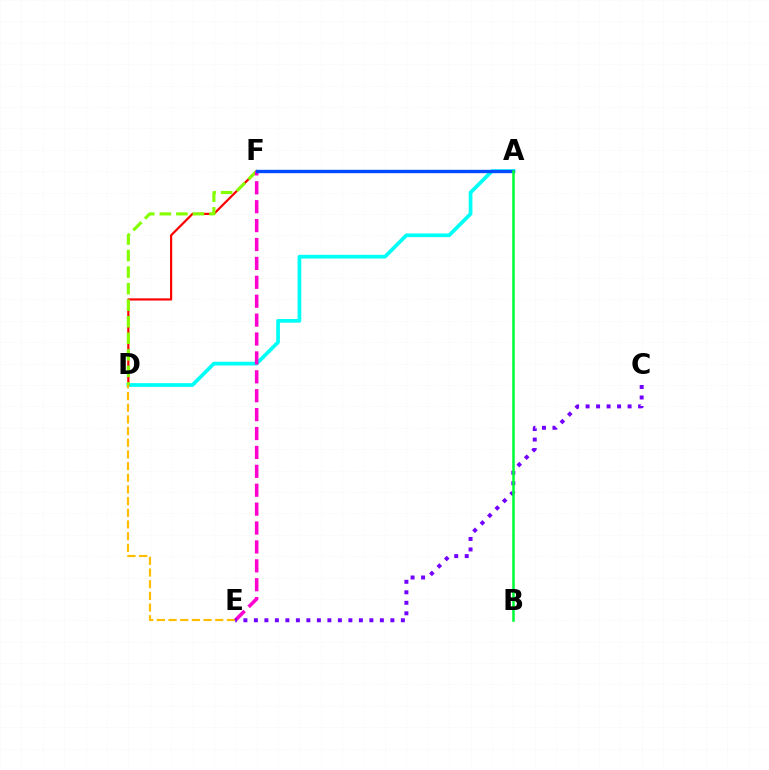{('A', 'D'): [{'color': '#00fff6', 'line_style': 'solid', 'thickness': 2.68}], ('D', 'F'): [{'color': '#ff0000', 'line_style': 'solid', 'thickness': 1.58}, {'color': '#84ff00', 'line_style': 'dashed', 'thickness': 2.25}], ('D', 'E'): [{'color': '#ffbd00', 'line_style': 'dashed', 'thickness': 1.59}], ('E', 'F'): [{'color': '#ff00cf', 'line_style': 'dashed', 'thickness': 2.57}], ('C', 'E'): [{'color': '#7200ff', 'line_style': 'dotted', 'thickness': 2.85}], ('A', 'F'): [{'color': '#004bff', 'line_style': 'solid', 'thickness': 2.43}], ('A', 'B'): [{'color': '#00ff39', 'line_style': 'solid', 'thickness': 1.84}]}